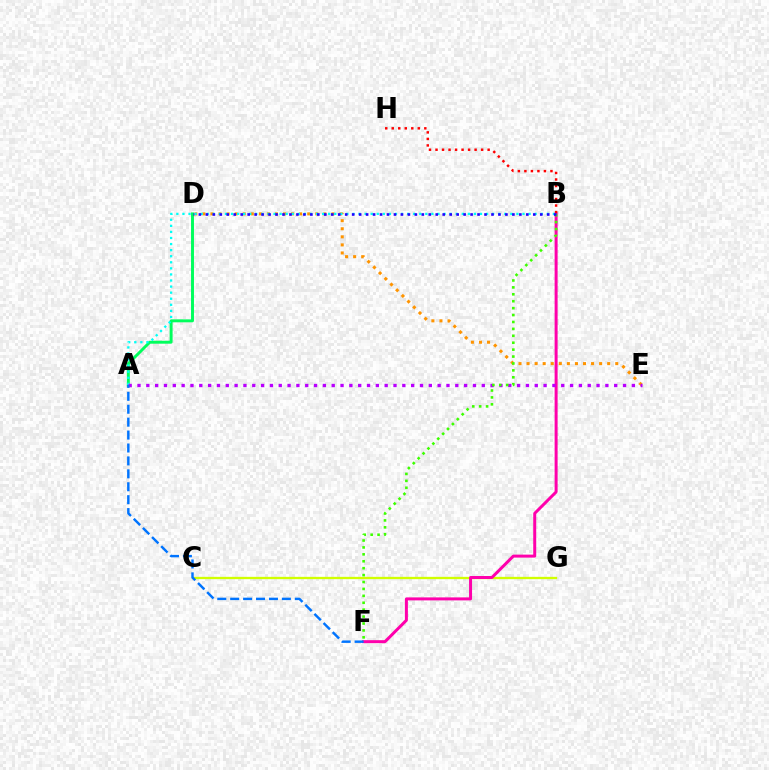{('A', 'D'): [{'color': '#00ff5c', 'line_style': 'solid', 'thickness': 2.12}], ('C', 'G'): [{'color': '#d1ff00', 'line_style': 'solid', 'thickness': 1.67}], ('B', 'F'): [{'color': '#ff00ac', 'line_style': 'solid', 'thickness': 2.15}, {'color': '#3dff00', 'line_style': 'dotted', 'thickness': 1.88}], ('D', 'E'): [{'color': '#ff9400', 'line_style': 'dotted', 'thickness': 2.19}], ('A', 'B'): [{'color': '#00fff6', 'line_style': 'dotted', 'thickness': 1.65}], ('B', 'H'): [{'color': '#ff0000', 'line_style': 'dotted', 'thickness': 1.77}], ('A', 'E'): [{'color': '#b900ff', 'line_style': 'dotted', 'thickness': 2.4}], ('A', 'F'): [{'color': '#0074ff', 'line_style': 'dashed', 'thickness': 1.76}], ('B', 'D'): [{'color': '#2500ff', 'line_style': 'dotted', 'thickness': 1.89}]}